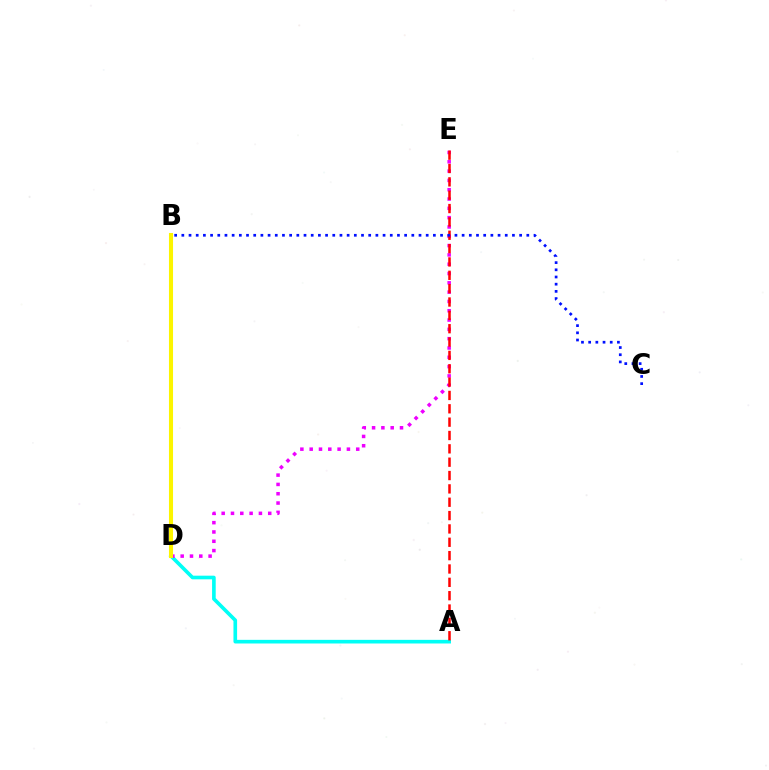{('A', 'D'): [{'color': '#00fff6', 'line_style': 'solid', 'thickness': 2.62}], ('D', 'E'): [{'color': '#ee00ff', 'line_style': 'dotted', 'thickness': 2.53}], ('A', 'E'): [{'color': '#ff0000', 'line_style': 'dashed', 'thickness': 1.81}], ('B', 'C'): [{'color': '#0010ff', 'line_style': 'dotted', 'thickness': 1.95}], ('B', 'D'): [{'color': '#08ff00', 'line_style': 'dashed', 'thickness': 1.87}, {'color': '#fcf500', 'line_style': 'solid', 'thickness': 2.92}]}